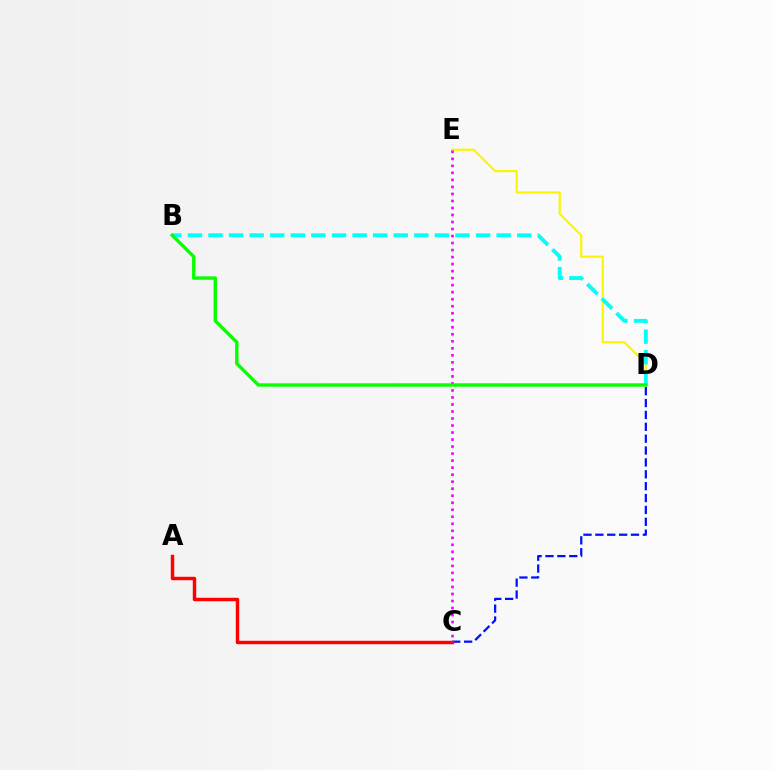{('D', 'E'): [{'color': '#fcf500', 'line_style': 'solid', 'thickness': 1.57}], ('B', 'D'): [{'color': '#00fff6', 'line_style': 'dashed', 'thickness': 2.8}, {'color': '#08ff00', 'line_style': 'solid', 'thickness': 2.45}], ('C', 'D'): [{'color': '#0010ff', 'line_style': 'dashed', 'thickness': 1.61}], ('A', 'C'): [{'color': '#ff0000', 'line_style': 'solid', 'thickness': 2.48}], ('C', 'E'): [{'color': '#ee00ff', 'line_style': 'dotted', 'thickness': 1.91}]}